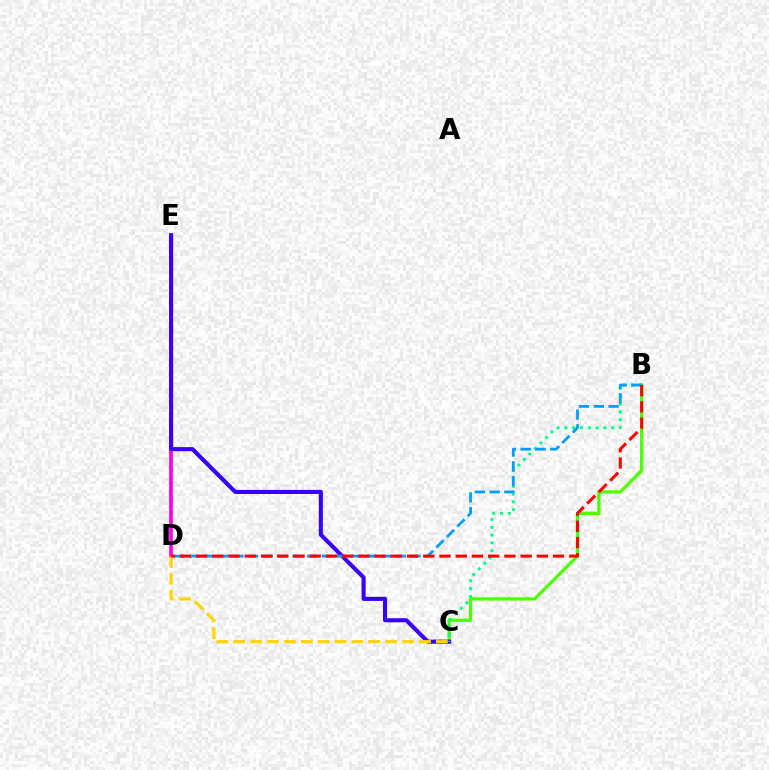{('D', 'E'): [{'color': '#ff00ed', 'line_style': 'solid', 'thickness': 2.63}], ('B', 'C'): [{'color': '#4fff00', 'line_style': 'solid', 'thickness': 2.38}, {'color': '#00ff86', 'line_style': 'dotted', 'thickness': 2.12}], ('C', 'E'): [{'color': '#3700ff', 'line_style': 'solid', 'thickness': 2.95}], ('C', 'D'): [{'color': '#ffd500', 'line_style': 'dashed', 'thickness': 2.3}], ('B', 'D'): [{'color': '#009eff', 'line_style': 'dashed', 'thickness': 2.01}, {'color': '#ff0000', 'line_style': 'dashed', 'thickness': 2.2}]}